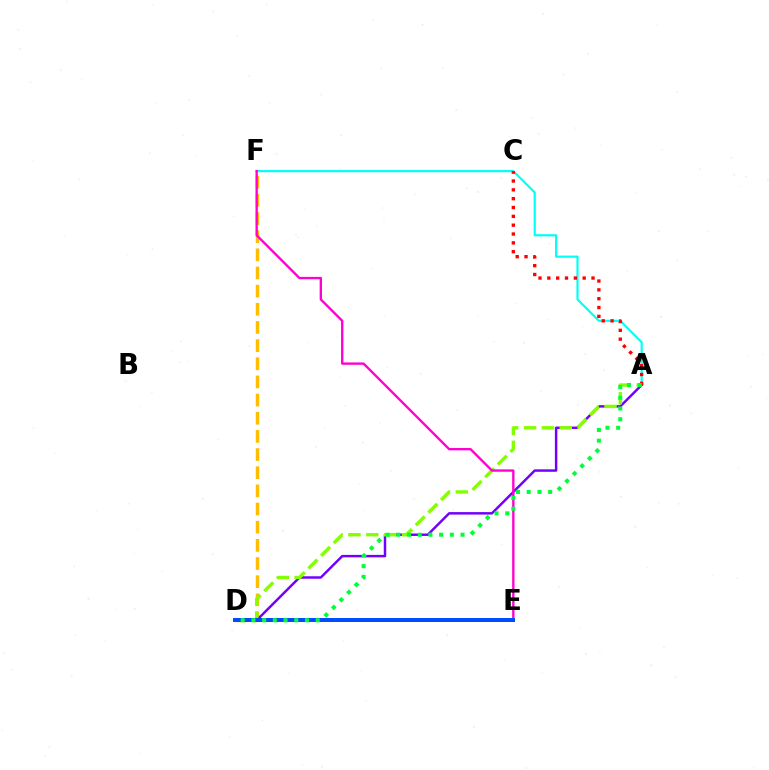{('A', 'F'): [{'color': '#00fff6', 'line_style': 'solid', 'thickness': 1.56}], ('D', 'F'): [{'color': '#ffbd00', 'line_style': 'dashed', 'thickness': 2.47}], ('A', 'D'): [{'color': '#7200ff', 'line_style': 'solid', 'thickness': 1.78}, {'color': '#84ff00', 'line_style': 'dashed', 'thickness': 2.43}, {'color': '#00ff39', 'line_style': 'dotted', 'thickness': 2.91}], ('E', 'F'): [{'color': '#ff00cf', 'line_style': 'solid', 'thickness': 1.69}], ('D', 'E'): [{'color': '#004bff', 'line_style': 'solid', 'thickness': 2.86}], ('A', 'C'): [{'color': '#ff0000', 'line_style': 'dotted', 'thickness': 2.4}]}